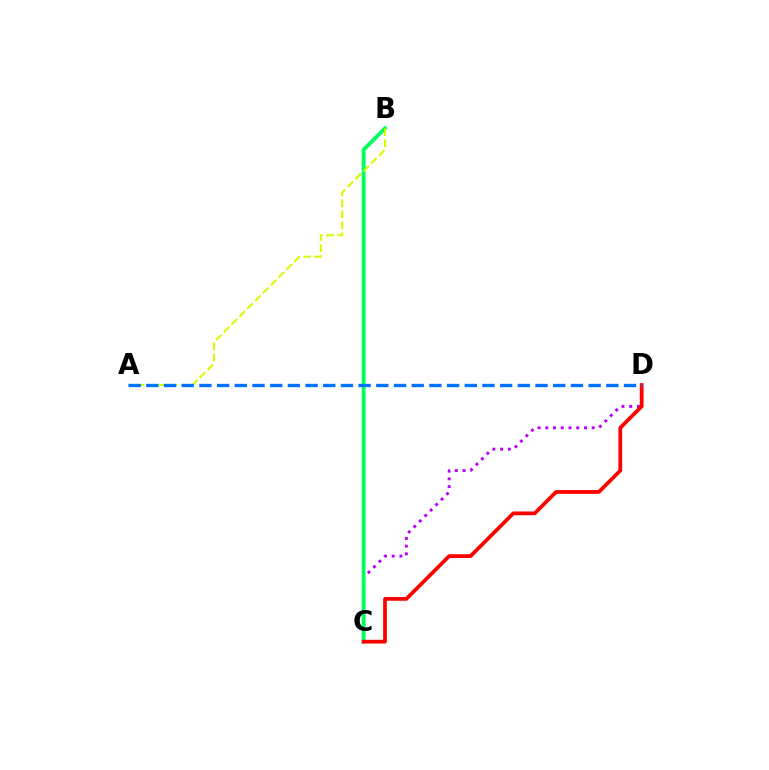{('C', 'D'): [{'color': '#b900ff', 'line_style': 'dotted', 'thickness': 2.1}, {'color': '#ff0000', 'line_style': 'solid', 'thickness': 2.7}], ('B', 'C'): [{'color': '#00ff5c', 'line_style': 'solid', 'thickness': 2.77}], ('A', 'B'): [{'color': '#d1ff00', 'line_style': 'dashed', 'thickness': 1.5}], ('A', 'D'): [{'color': '#0074ff', 'line_style': 'dashed', 'thickness': 2.4}]}